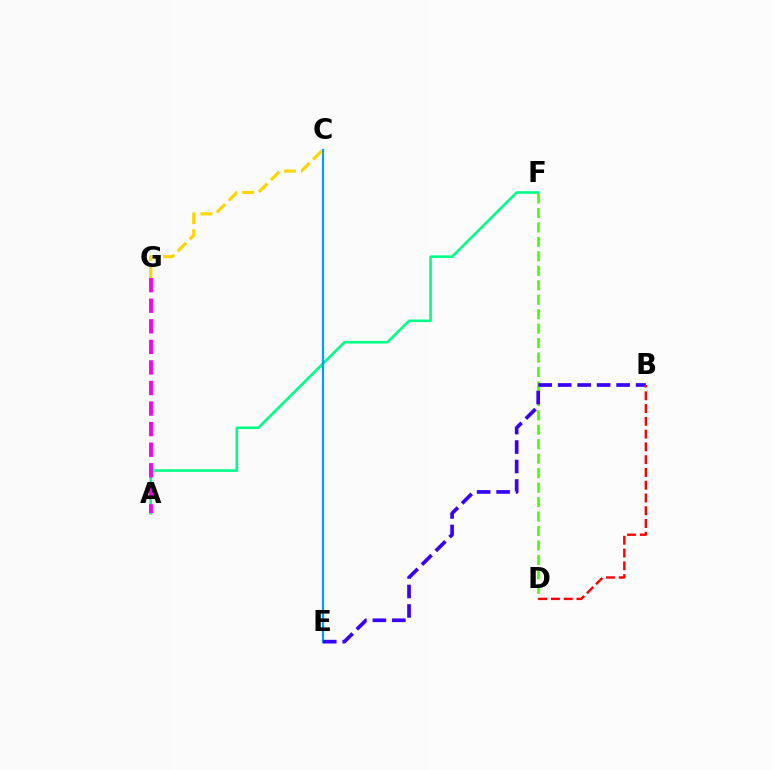{('A', 'F'): [{'color': '#00ff86', 'line_style': 'solid', 'thickness': 1.89}], ('A', 'G'): [{'color': '#ff00ed', 'line_style': 'dashed', 'thickness': 2.79}], ('C', 'E'): [{'color': '#009eff', 'line_style': 'solid', 'thickness': 1.61}], ('D', 'F'): [{'color': '#4fff00', 'line_style': 'dashed', 'thickness': 1.96}], ('B', 'E'): [{'color': '#3700ff', 'line_style': 'dashed', 'thickness': 2.65}], ('C', 'G'): [{'color': '#ffd500', 'line_style': 'dashed', 'thickness': 2.29}], ('B', 'D'): [{'color': '#ff0000', 'line_style': 'dashed', 'thickness': 1.73}]}